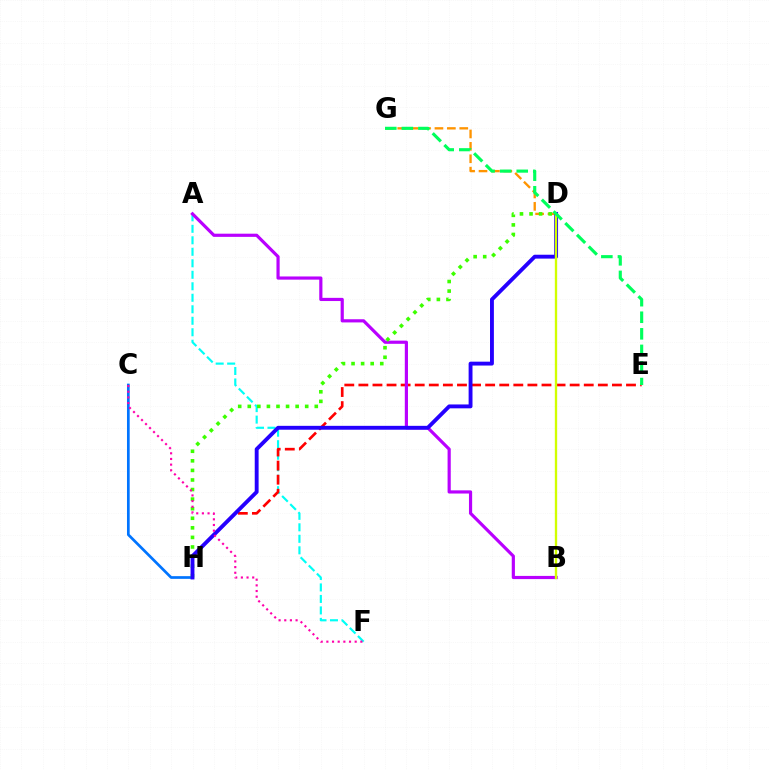{('A', 'F'): [{'color': '#00fff6', 'line_style': 'dashed', 'thickness': 1.56}], ('D', 'G'): [{'color': '#ff9400', 'line_style': 'dashed', 'thickness': 1.69}], ('E', 'H'): [{'color': '#ff0000', 'line_style': 'dashed', 'thickness': 1.91}], ('C', 'H'): [{'color': '#0074ff', 'line_style': 'solid', 'thickness': 1.95}], ('A', 'B'): [{'color': '#b900ff', 'line_style': 'solid', 'thickness': 2.29}], ('D', 'H'): [{'color': '#3dff00', 'line_style': 'dotted', 'thickness': 2.6}, {'color': '#2500ff', 'line_style': 'solid', 'thickness': 2.79}], ('C', 'F'): [{'color': '#ff00ac', 'line_style': 'dotted', 'thickness': 1.54}], ('B', 'D'): [{'color': '#d1ff00', 'line_style': 'solid', 'thickness': 1.68}], ('E', 'G'): [{'color': '#00ff5c', 'line_style': 'dashed', 'thickness': 2.25}]}